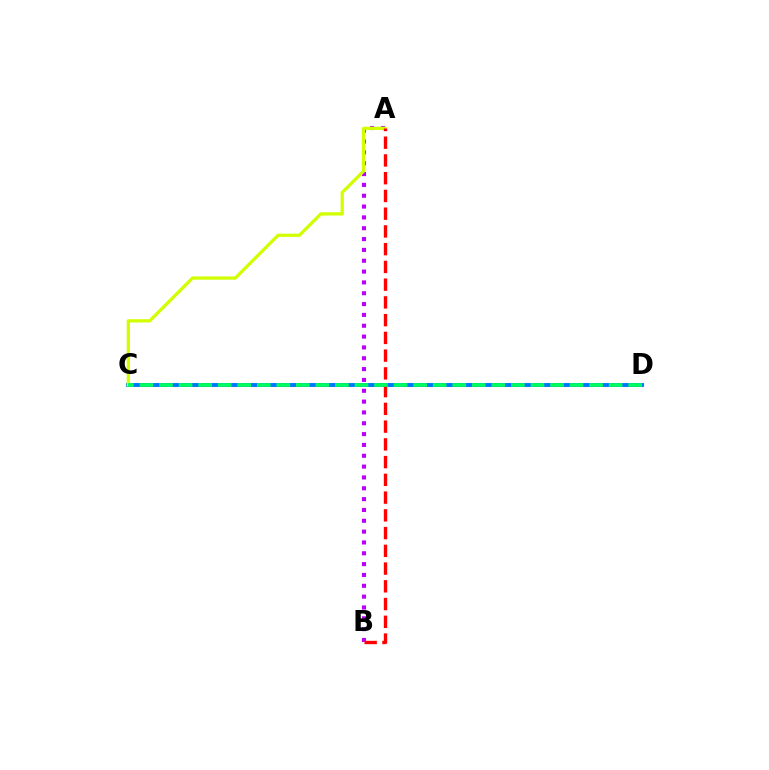{('C', 'D'): [{'color': '#0074ff', 'line_style': 'solid', 'thickness': 2.81}, {'color': '#00ff5c', 'line_style': 'dashed', 'thickness': 2.66}], ('A', 'B'): [{'color': '#b900ff', 'line_style': 'dotted', 'thickness': 2.94}, {'color': '#ff0000', 'line_style': 'dashed', 'thickness': 2.41}], ('A', 'C'): [{'color': '#d1ff00', 'line_style': 'solid', 'thickness': 2.35}]}